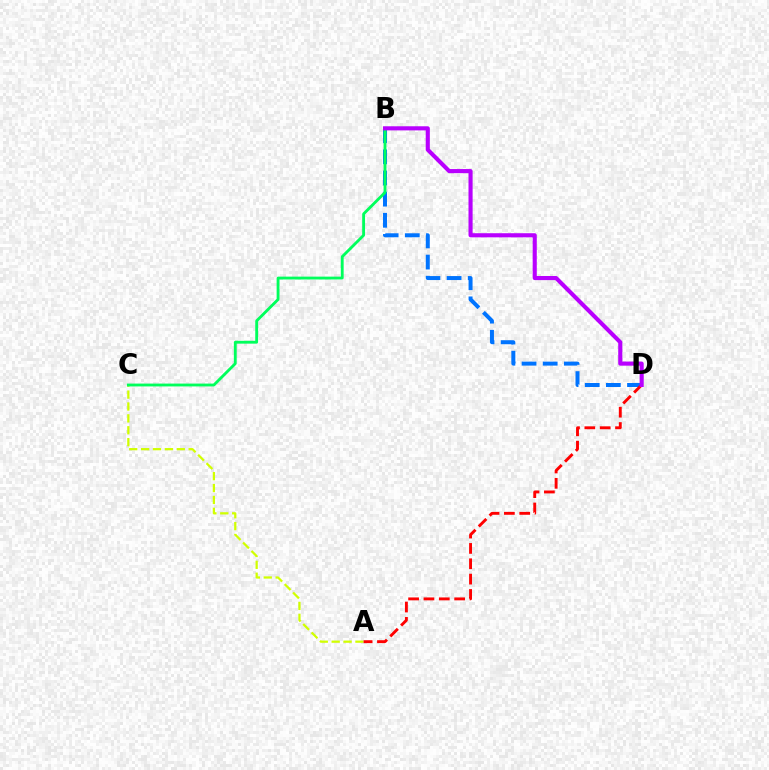{('B', 'D'): [{'color': '#0074ff', 'line_style': 'dashed', 'thickness': 2.87}, {'color': '#b900ff', 'line_style': 'solid', 'thickness': 2.96}], ('A', 'C'): [{'color': '#d1ff00', 'line_style': 'dashed', 'thickness': 1.62}], ('A', 'D'): [{'color': '#ff0000', 'line_style': 'dashed', 'thickness': 2.08}], ('B', 'C'): [{'color': '#00ff5c', 'line_style': 'solid', 'thickness': 2.05}]}